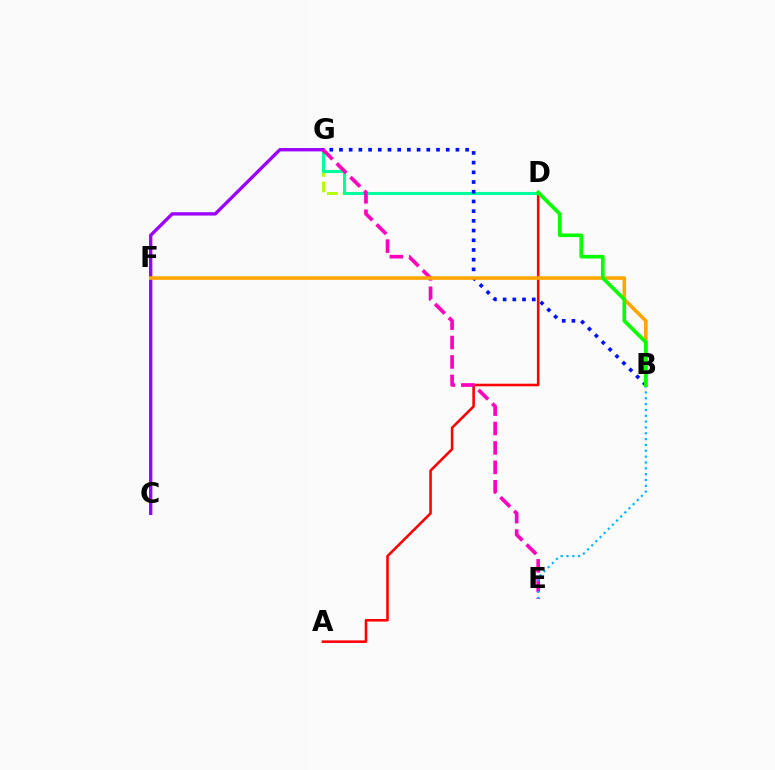{('D', 'G'): [{'color': '#b3ff00', 'line_style': 'dashed', 'thickness': 2.1}, {'color': '#00ff9d', 'line_style': 'solid', 'thickness': 2.2}], ('A', 'D'): [{'color': '#ff0000', 'line_style': 'solid', 'thickness': 1.85}], ('C', 'G'): [{'color': '#9b00ff', 'line_style': 'solid', 'thickness': 2.41}], ('E', 'G'): [{'color': '#ff00bd', 'line_style': 'dashed', 'thickness': 2.64}], ('B', 'G'): [{'color': '#0010ff', 'line_style': 'dotted', 'thickness': 2.64}], ('B', 'F'): [{'color': '#ffa500', 'line_style': 'solid', 'thickness': 2.57}], ('B', 'E'): [{'color': '#00b5ff', 'line_style': 'dotted', 'thickness': 1.59}], ('B', 'D'): [{'color': '#08ff00', 'line_style': 'solid', 'thickness': 2.64}]}